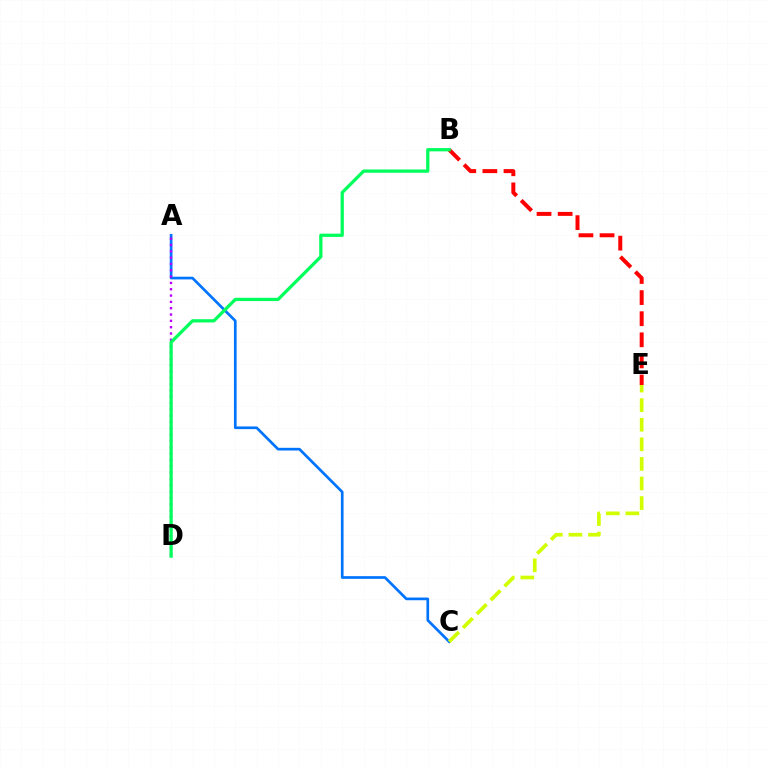{('A', 'C'): [{'color': '#0074ff', 'line_style': 'solid', 'thickness': 1.94}], ('A', 'D'): [{'color': '#b900ff', 'line_style': 'dotted', 'thickness': 1.72}], ('B', 'E'): [{'color': '#ff0000', 'line_style': 'dashed', 'thickness': 2.87}], ('B', 'D'): [{'color': '#00ff5c', 'line_style': 'solid', 'thickness': 2.35}], ('C', 'E'): [{'color': '#d1ff00', 'line_style': 'dashed', 'thickness': 2.66}]}